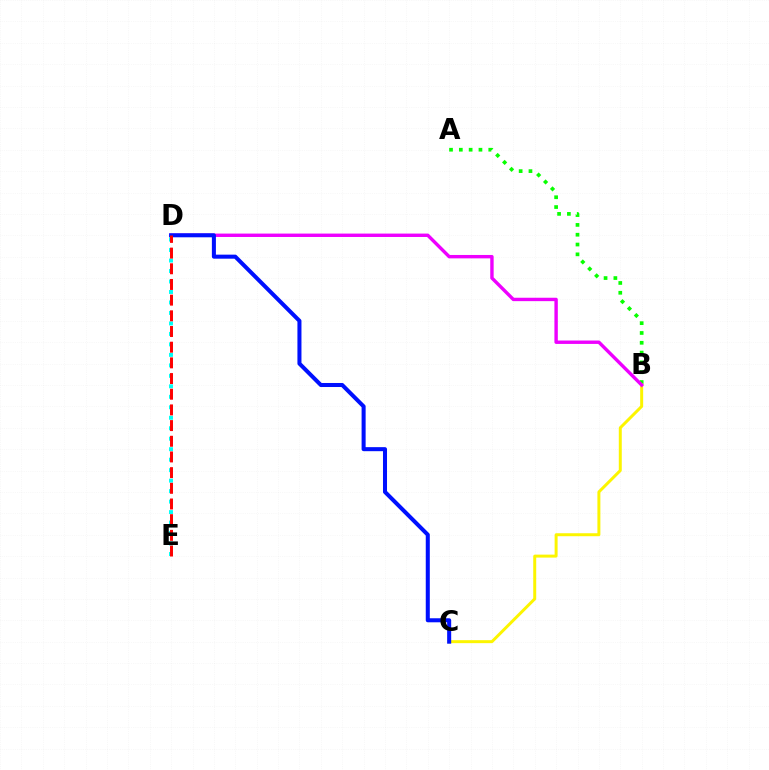{('D', 'E'): [{'color': '#00fff6', 'line_style': 'dotted', 'thickness': 2.85}, {'color': '#ff0000', 'line_style': 'dashed', 'thickness': 2.13}], ('A', 'B'): [{'color': '#08ff00', 'line_style': 'dotted', 'thickness': 2.67}], ('B', 'C'): [{'color': '#fcf500', 'line_style': 'solid', 'thickness': 2.14}], ('B', 'D'): [{'color': '#ee00ff', 'line_style': 'solid', 'thickness': 2.45}], ('C', 'D'): [{'color': '#0010ff', 'line_style': 'solid', 'thickness': 2.91}]}